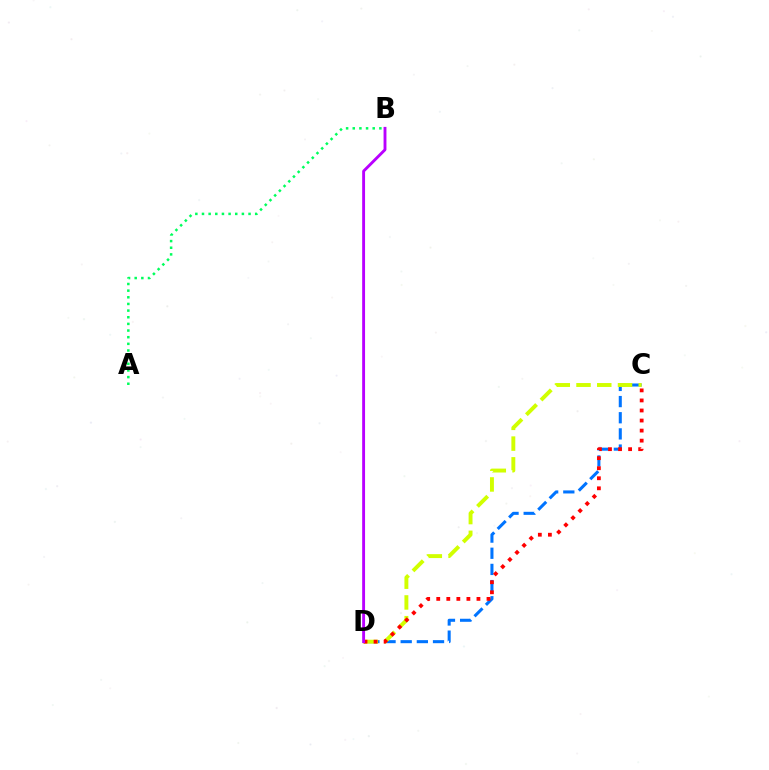{('C', 'D'): [{'color': '#0074ff', 'line_style': 'dashed', 'thickness': 2.2}, {'color': '#d1ff00', 'line_style': 'dashed', 'thickness': 2.82}, {'color': '#ff0000', 'line_style': 'dotted', 'thickness': 2.73}], ('B', 'D'): [{'color': '#b900ff', 'line_style': 'solid', 'thickness': 2.07}], ('A', 'B'): [{'color': '#00ff5c', 'line_style': 'dotted', 'thickness': 1.81}]}